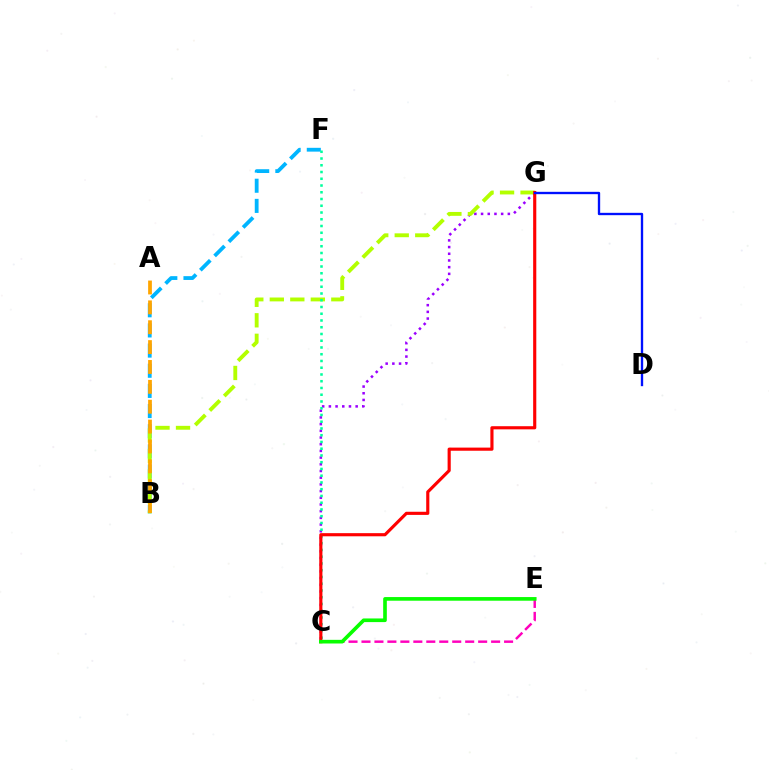{('C', 'G'): [{'color': '#9b00ff', 'line_style': 'dotted', 'thickness': 1.82}, {'color': '#ff0000', 'line_style': 'solid', 'thickness': 2.26}], ('B', 'F'): [{'color': '#00b5ff', 'line_style': 'dashed', 'thickness': 2.74}], ('B', 'G'): [{'color': '#b3ff00', 'line_style': 'dashed', 'thickness': 2.79}], ('C', 'F'): [{'color': '#00ff9d', 'line_style': 'dotted', 'thickness': 1.83}], ('A', 'B'): [{'color': '#ffa500', 'line_style': 'dashed', 'thickness': 2.7}], ('D', 'G'): [{'color': '#0010ff', 'line_style': 'solid', 'thickness': 1.69}], ('C', 'E'): [{'color': '#ff00bd', 'line_style': 'dashed', 'thickness': 1.76}, {'color': '#08ff00', 'line_style': 'solid', 'thickness': 2.63}]}